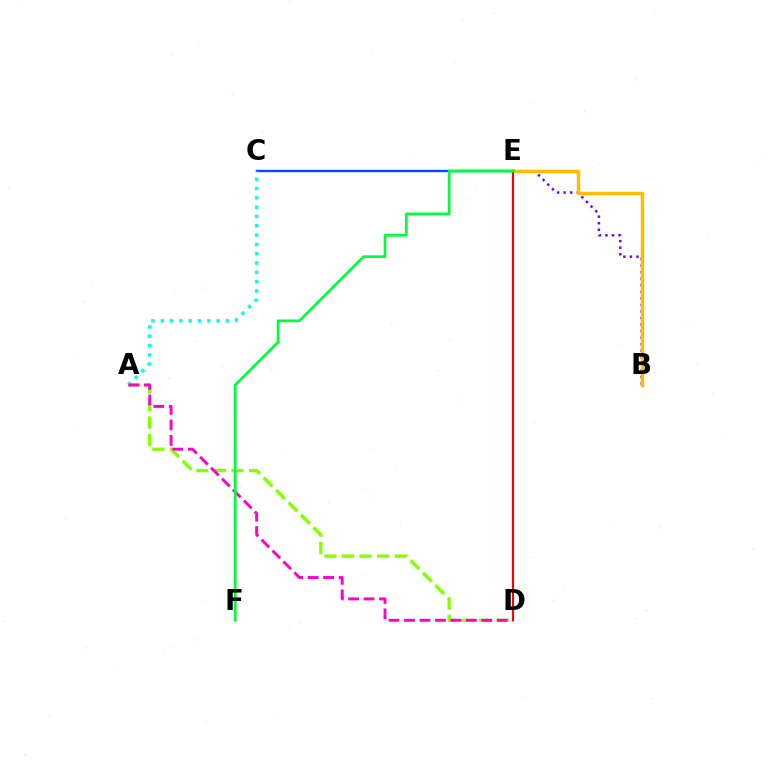{('A', 'D'): [{'color': '#84ff00', 'line_style': 'dashed', 'thickness': 2.39}, {'color': '#ff00cf', 'line_style': 'dashed', 'thickness': 2.1}], ('C', 'E'): [{'color': '#004bff', 'line_style': 'solid', 'thickness': 1.72}], ('A', 'C'): [{'color': '#00fff6', 'line_style': 'dotted', 'thickness': 2.53}], ('B', 'E'): [{'color': '#7200ff', 'line_style': 'dotted', 'thickness': 1.78}, {'color': '#ffbd00', 'line_style': 'solid', 'thickness': 2.51}], ('D', 'E'): [{'color': '#ff0000', 'line_style': 'solid', 'thickness': 1.55}], ('E', 'F'): [{'color': '#00ff39', 'line_style': 'solid', 'thickness': 1.94}]}